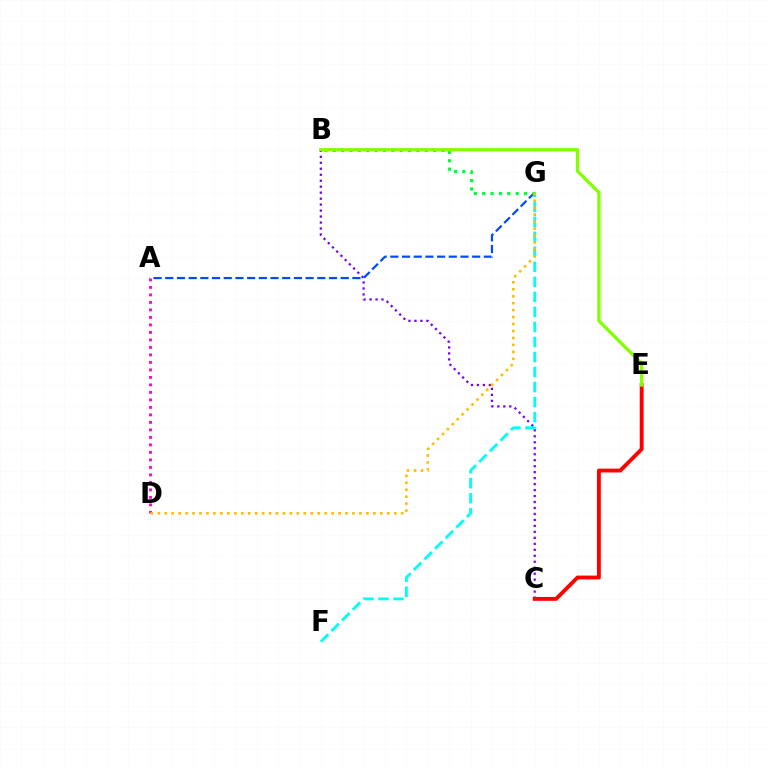{('A', 'D'): [{'color': '#ff00cf', 'line_style': 'dotted', 'thickness': 2.04}], ('B', 'C'): [{'color': '#7200ff', 'line_style': 'dotted', 'thickness': 1.62}], ('F', 'G'): [{'color': '#00fff6', 'line_style': 'dashed', 'thickness': 2.04}], ('A', 'G'): [{'color': '#004bff', 'line_style': 'dashed', 'thickness': 1.59}], ('B', 'G'): [{'color': '#00ff39', 'line_style': 'dotted', 'thickness': 2.27}], ('C', 'E'): [{'color': '#ff0000', 'line_style': 'solid', 'thickness': 2.78}], ('D', 'G'): [{'color': '#ffbd00', 'line_style': 'dotted', 'thickness': 1.89}], ('B', 'E'): [{'color': '#84ff00', 'line_style': 'solid', 'thickness': 2.36}]}